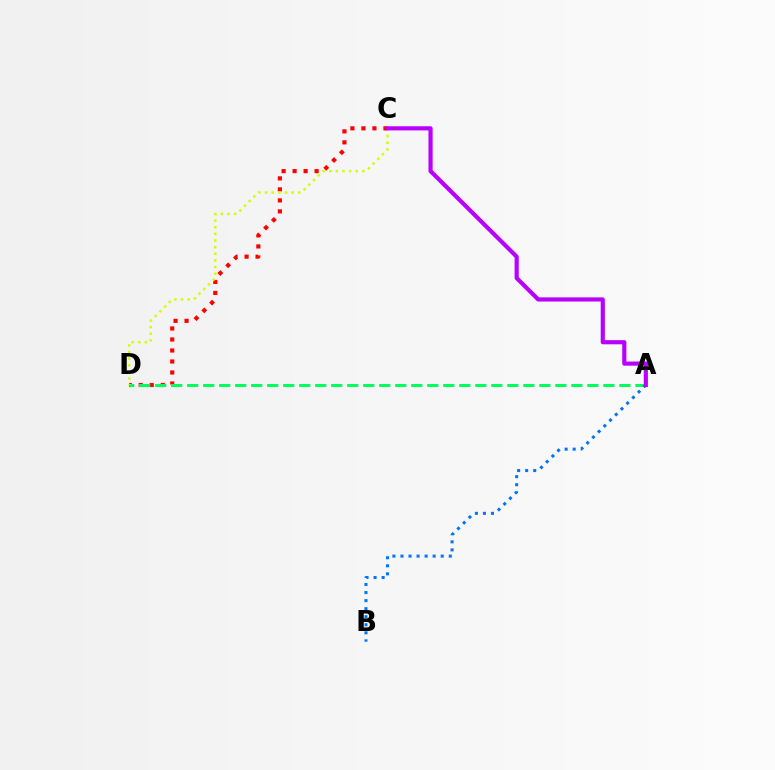{('C', 'D'): [{'color': '#ff0000', 'line_style': 'dotted', 'thickness': 2.99}, {'color': '#d1ff00', 'line_style': 'dotted', 'thickness': 1.8}], ('A', 'D'): [{'color': '#00ff5c', 'line_style': 'dashed', 'thickness': 2.17}], ('A', 'B'): [{'color': '#0074ff', 'line_style': 'dotted', 'thickness': 2.19}], ('A', 'C'): [{'color': '#b900ff', 'line_style': 'solid', 'thickness': 2.99}]}